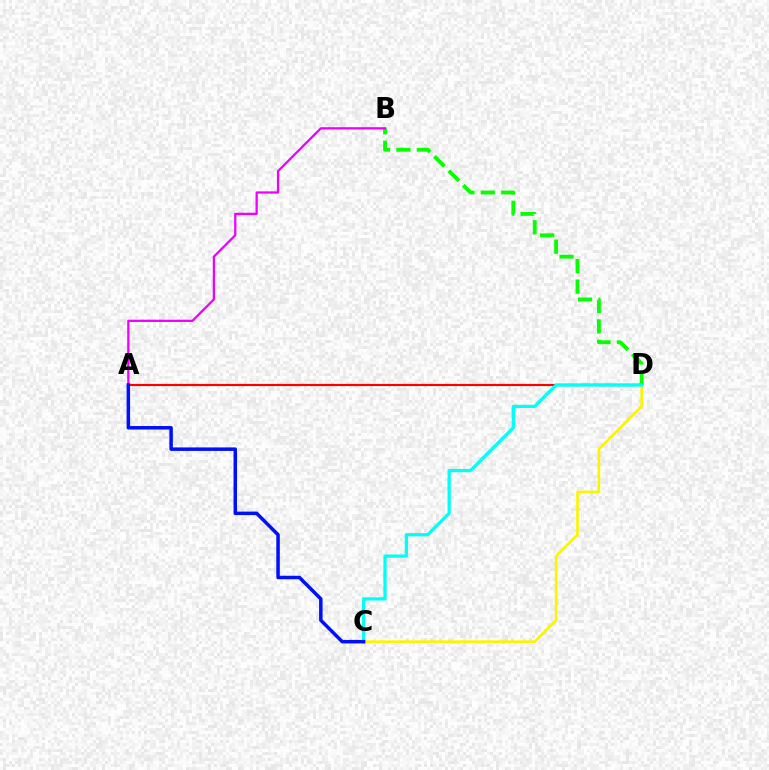{('B', 'D'): [{'color': '#08ff00', 'line_style': 'dashed', 'thickness': 2.77}], ('A', 'D'): [{'color': '#ff0000', 'line_style': 'solid', 'thickness': 1.54}], ('A', 'B'): [{'color': '#ee00ff', 'line_style': 'solid', 'thickness': 1.63}], ('C', 'D'): [{'color': '#fcf500', 'line_style': 'solid', 'thickness': 1.9}, {'color': '#00fff6', 'line_style': 'solid', 'thickness': 2.35}], ('A', 'C'): [{'color': '#0010ff', 'line_style': 'solid', 'thickness': 2.52}]}